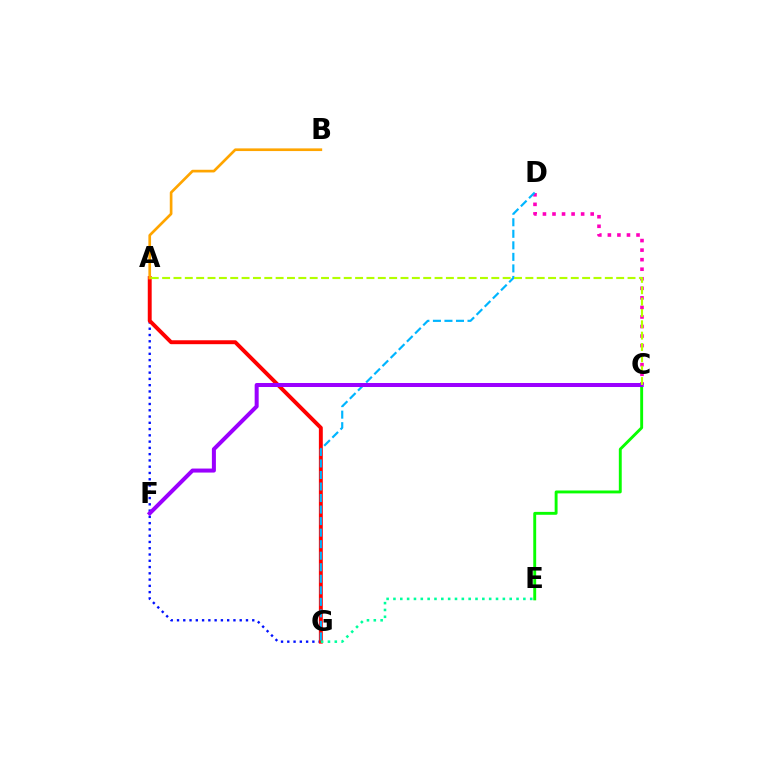{('A', 'G'): [{'color': '#0010ff', 'line_style': 'dotted', 'thickness': 1.7}, {'color': '#ff0000', 'line_style': 'solid', 'thickness': 2.82}], ('C', 'E'): [{'color': '#08ff00', 'line_style': 'solid', 'thickness': 2.09}], ('C', 'D'): [{'color': '#ff00bd', 'line_style': 'dotted', 'thickness': 2.59}], ('D', 'G'): [{'color': '#00b5ff', 'line_style': 'dashed', 'thickness': 1.57}], ('C', 'F'): [{'color': '#9b00ff', 'line_style': 'solid', 'thickness': 2.89}], ('A', 'B'): [{'color': '#ffa500', 'line_style': 'solid', 'thickness': 1.92}], ('E', 'G'): [{'color': '#00ff9d', 'line_style': 'dotted', 'thickness': 1.86}], ('A', 'C'): [{'color': '#b3ff00', 'line_style': 'dashed', 'thickness': 1.54}]}